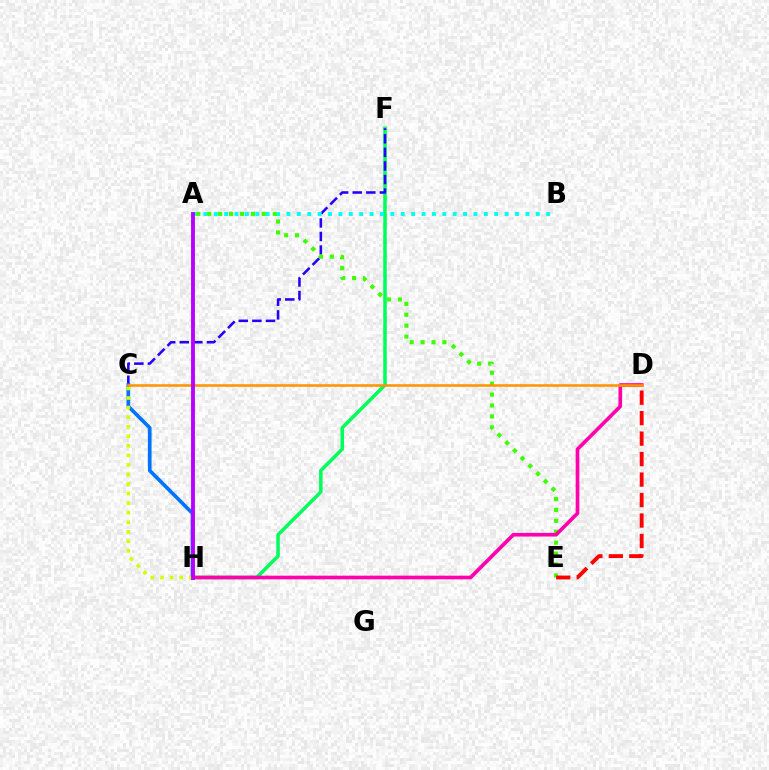{('F', 'H'): [{'color': '#00ff5c', 'line_style': 'solid', 'thickness': 2.54}], ('C', 'F'): [{'color': '#2500ff', 'line_style': 'dashed', 'thickness': 1.84}], ('A', 'B'): [{'color': '#00fff6', 'line_style': 'dotted', 'thickness': 2.82}], ('A', 'E'): [{'color': '#3dff00', 'line_style': 'dotted', 'thickness': 2.97}], ('D', 'H'): [{'color': '#ff00ac', 'line_style': 'solid', 'thickness': 2.63}], ('C', 'H'): [{'color': '#0074ff', 'line_style': 'solid', 'thickness': 2.65}, {'color': '#d1ff00', 'line_style': 'dotted', 'thickness': 2.6}], ('D', 'E'): [{'color': '#ff0000', 'line_style': 'dashed', 'thickness': 2.78}], ('C', 'D'): [{'color': '#ff9400', 'line_style': 'solid', 'thickness': 1.84}], ('A', 'H'): [{'color': '#b900ff', 'line_style': 'solid', 'thickness': 2.77}]}